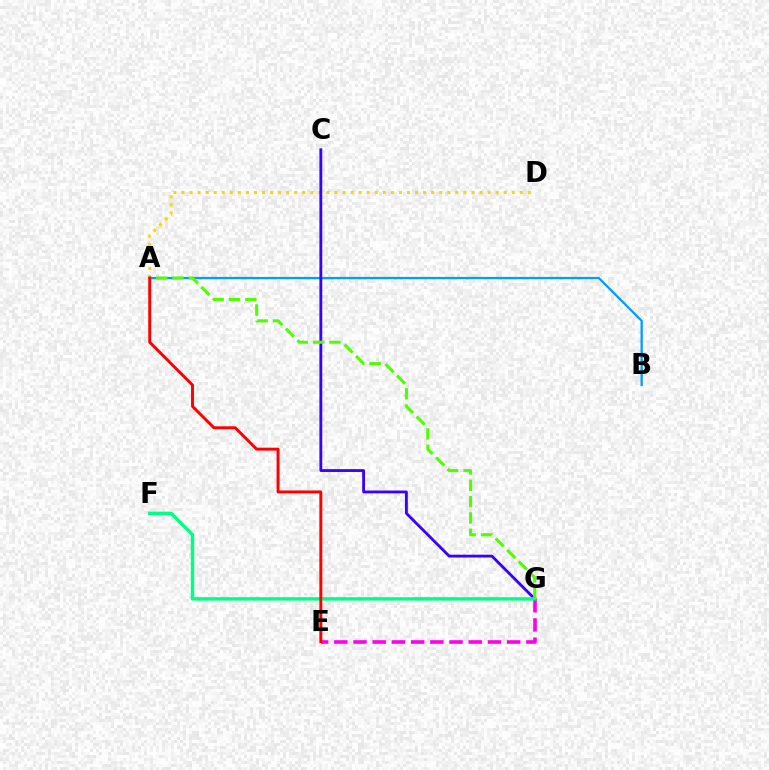{('A', 'D'): [{'color': '#ffd500', 'line_style': 'dotted', 'thickness': 2.19}], ('A', 'B'): [{'color': '#009eff', 'line_style': 'solid', 'thickness': 1.66}], ('E', 'G'): [{'color': '#ff00ed', 'line_style': 'dashed', 'thickness': 2.61}], ('C', 'G'): [{'color': '#3700ff', 'line_style': 'solid', 'thickness': 2.03}], ('F', 'G'): [{'color': '#00ff86', 'line_style': 'solid', 'thickness': 2.46}], ('A', 'G'): [{'color': '#4fff00', 'line_style': 'dashed', 'thickness': 2.22}], ('A', 'E'): [{'color': '#ff0000', 'line_style': 'solid', 'thickness': 2.12}]}